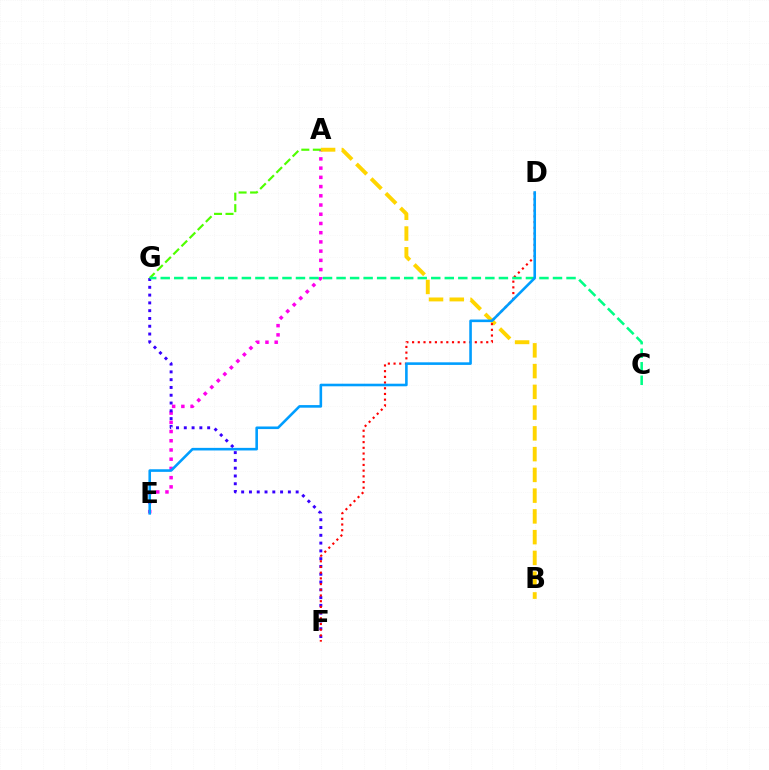{('A', 'E'): [{'color': '#ff00ed', 'line_style': 'dotted', 'thickness': 2.51}], ('F', 'G'): [{'color': '#3700ff', 'line_style': 'dotted', 'thickness': 2.12}], ('A', 'B'): [{'color': '#ffd500', 'line_style': 'dashed', 'thickness': 2.82}], ('D', 'F'): [{'color': '#ff0000', 'line_style': 'dotted', 'thickness': 1.55}], ('A', 'G'): [{'color': '#4fff00', 'line_style': 'dashed', 'thickness': 1.56}], ('C', 'G'): [{'color': '#00ff86', 'line_style': 'dashed', 'thickness': 1.84}], ('D', 'E'): [{'color': '#009eff', 'line_style': 'solid', 'thickness': 1.87}]}